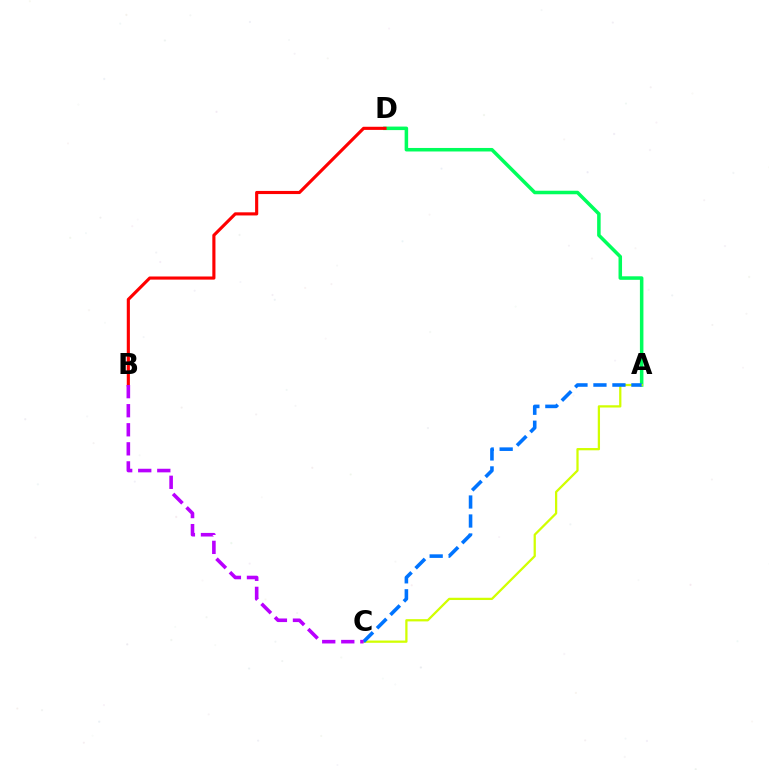{('A', 'D'): [{'color': '#00ff5c', 'line_style': 'solid', 'thickness': 2.53}], ('B', 'D'): [{'color': '#ff0000', 'line_style': 'solid', 'thickness': 2.25}], ('A', 'C'): [{'color': '#d1ff00', 'line_style': 'solid', 'thickness': 1.63}, {'color': '#0074ff', 'line_style': 'dashed', 'thickness': 2.58}], ('B', 'C'): [{'color': '#b900ff', 'line_style': 'dashed', 'thickness': 2.59}]}